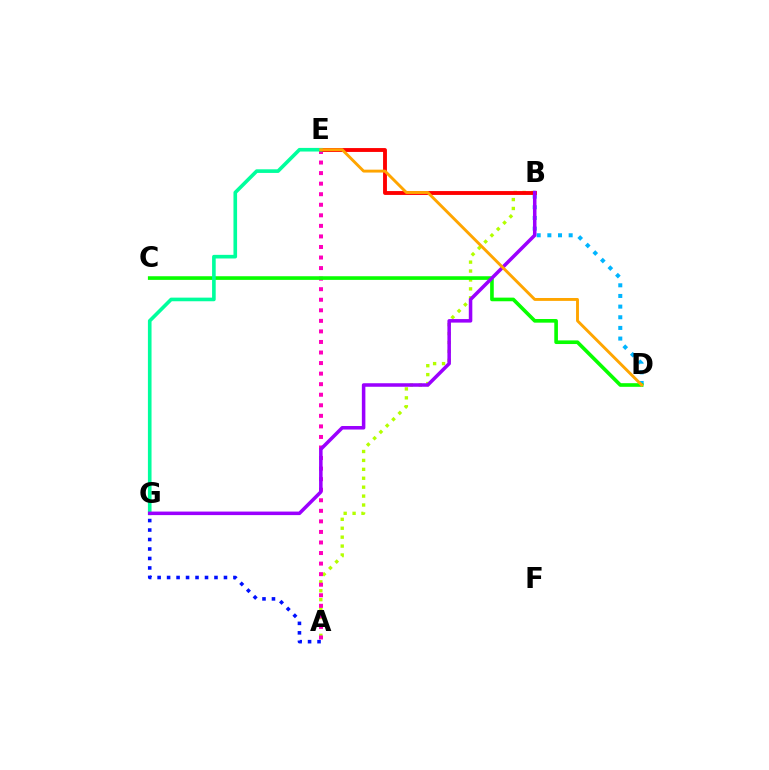{('B', 'D'): [{'color': '#00b5ff', 'line_style': 'dotted', 'thickness': 2.89}], ('A', 'G'): [{'color': '#0010ff', 'line_style': 'dotted', 'thickness': 2.58}], ('A', 'B'): [{'color': '#b3ff00', 'line_style': 'dotted', 'thickness': 2.42}], ('A', 'E'): [{'color': '#ff00bd', 'line_style': 'dotted', 'thickness': 2.87}], ('B', 'E'): [{'color': '#ff0000', 'line_style': 'solid', 'thickness': 2.78}], ('C', 'D'): [{'color': '#08ff00', 'line_style': 'solid', 'thickness': 2.62}], ('E', 'G'): [{'color': '#00ff9d', 'line_style': 'solid', 'thickness': 2.61}], ('B', 'G'): [{'color': '#9b00ff', 'line_style': 'solid', 'thickness': 2.54}], ('D', 'E'): [{'color': '#ffa500', 'line_style': 'solid', 'thickness': 2.09}]}